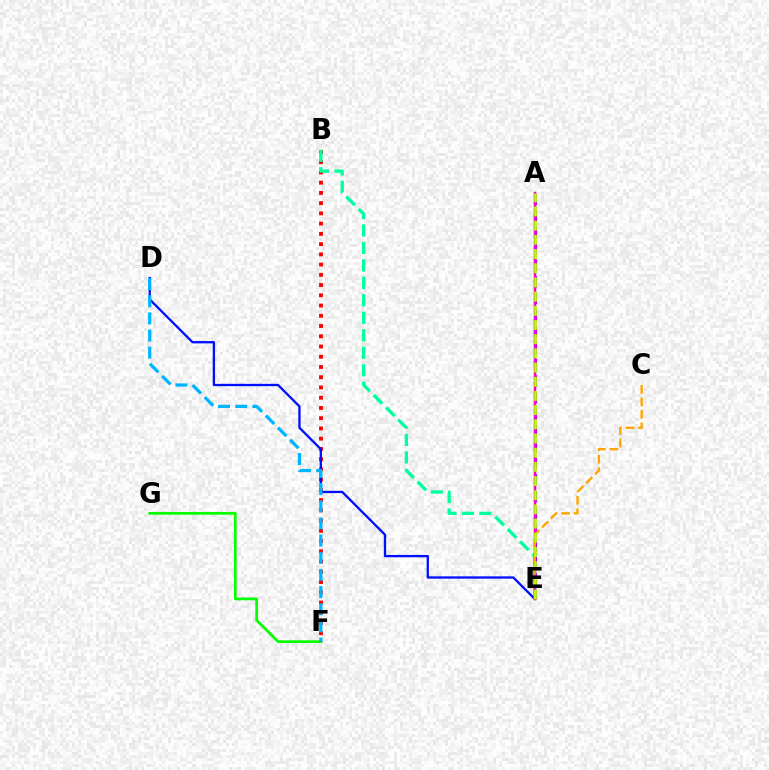{('F', 'G'): [{'color': '#08ff00', 'line_style': 'solid', 'thickness': 1.97}], ('B', 'F'): [{'color': '#ff0000', 'line_style': 'dotted', 'thickness': 2.78}], ('B', 'E'): [{'color': '#00ff9d', 'line_style': 'dashed', 'thickness': 2.37}], ('D', 'E'): [{'color': '#0010ff', 'line_style': 'solid', 'thickness': 1.67}], ('A', 'E'): [{'color': '#9b00ff', 'line_style': 'dashed', 'thickness': 2.24}, {'color': '#ff00bd', 'line_style': 'solid', 'thickness': 1.78}, {'color': '#b3ff00', 'line_style': 'dashed', 'thickness': 1.93}], ('C', 'E'): [{'color': '#ffa500', 'line_style': 'dashed', 'thickness': 1.7}], ('D', 'F'): [{'color': '#00b5ff', 'line_style': 'dashed', 'thickness': 2.33}]}